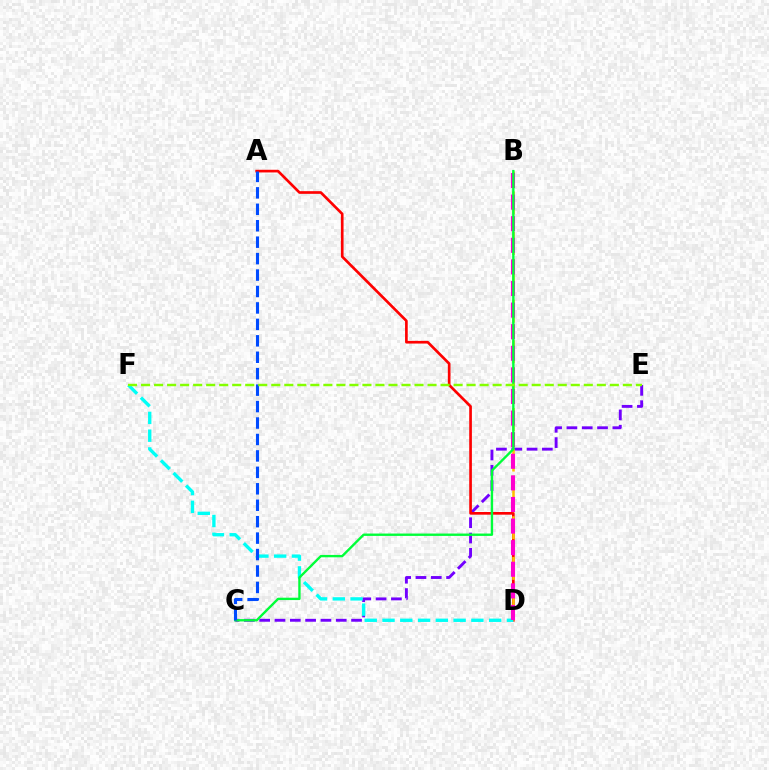{('C', 'E'): [{'color': '#7200ff', 'line_style': 'dashed', 'thickness': 2.08}], ('A', 'D'): [{'color': '#ff0000', 'line_style': 'solid', 'thickness': 1.92}], ('B', 'D'): [{'color': '#ffbd00', 'line_style': 'dashed', 'thickness': 1.84}, {'color': '#ff00cf', 'line_style': 'dashed', 'thickness': 2.93}], ('D', 'F'): [{'color': '#00fff6', 'line_style': 'dashed', 'thickness': 2.41}], ('B', 'C'): [{'color': '#00ff39', 'line_style': 'solid', 'thickness': 1.7}], ('A', 'C'): [{'color': '#004bff', 'line_style': 'dashed', 'thickness': 2.23}], ('E', 'F'): [{'color': '#84ff00', 'line_style': 'dashed', 'thickness': 1.77}]}